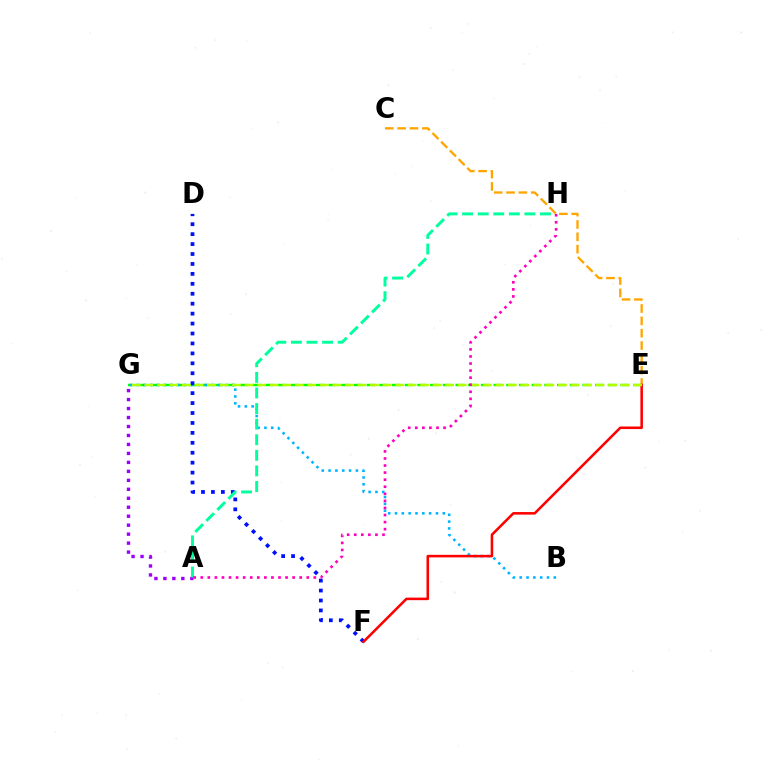{('E', 'G'): [{'color': '#08ff00', 'line_style': 'dashed', 'thickness': 1.72}, {'color': '#b3ff00', 'line_style': 'dashed', 'thickness': 1.7}], ('B', 'G'): [{'color': '#00b5ff', 'line_style': 'dotted', 'thickness': 1.85}], ('D', 'F'): [{'color': '#0010ff', 'line_style': 'dotted', 'thickness': 2.7}], ('A', 'G'): [{'color': '#9b00ff', 'line_style': 'dotted', 'thickness': 2.44}], ('A', 'H'): [{'color': '#00ff9d', 'line_style': 'dashed', 'thickness': 2.12}, {'color': '#ff00bd', 'line_style': 'dotted', 'thickness': 1.92}], ('C', 'E'): [{'color': '#ffa500', 'line_style': 'dashed', 'thickness': 1.68}], ('E', 'F'): [{'color': '#ff0000', 'line_style': 'solid', 'thickness': 1.84}]}